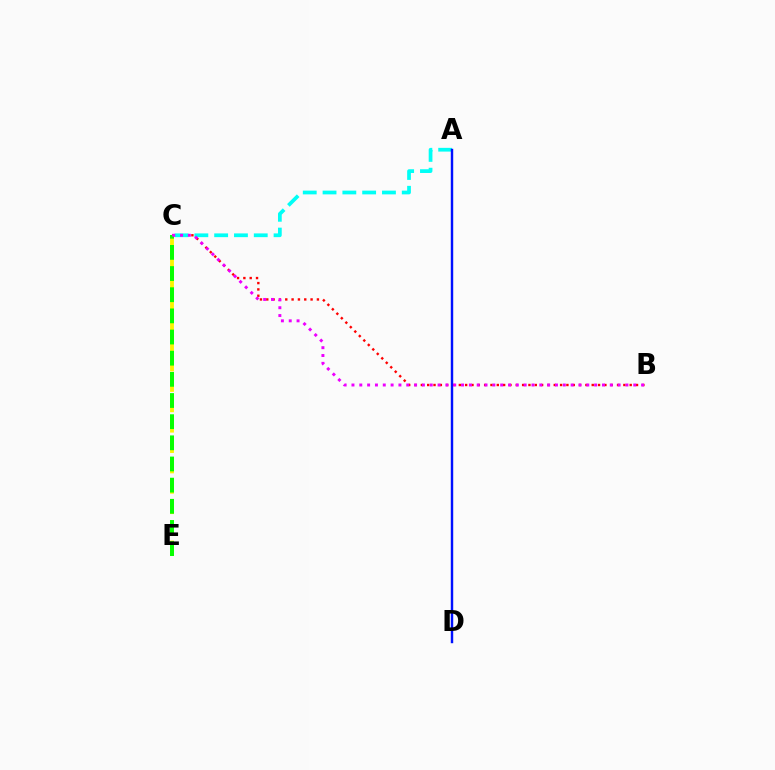{('B', 'C'): [{'color': '#ff0000', 'line_style': 'dotted', 'thickness': 1.72}, {'color': '#ee00ff', 'line_style': 'dotted', 'thickness': 2.13}], ('A', 'C'): [{'color': '#00fff6', 'line_style': 'dashed', 'thickness': 2.69}], ('A', 'D'): [{'color': '#0010ff', 'line_style': 'solid', 'thickness': 1.75}], ('C', 'E'): [{'color': '#fcf500', 'line_style': 'dashed', 'thickness': 2.77}, {'color': '#08ff00', 'line_style': 'dashed', 'thickness': 2.87}]}